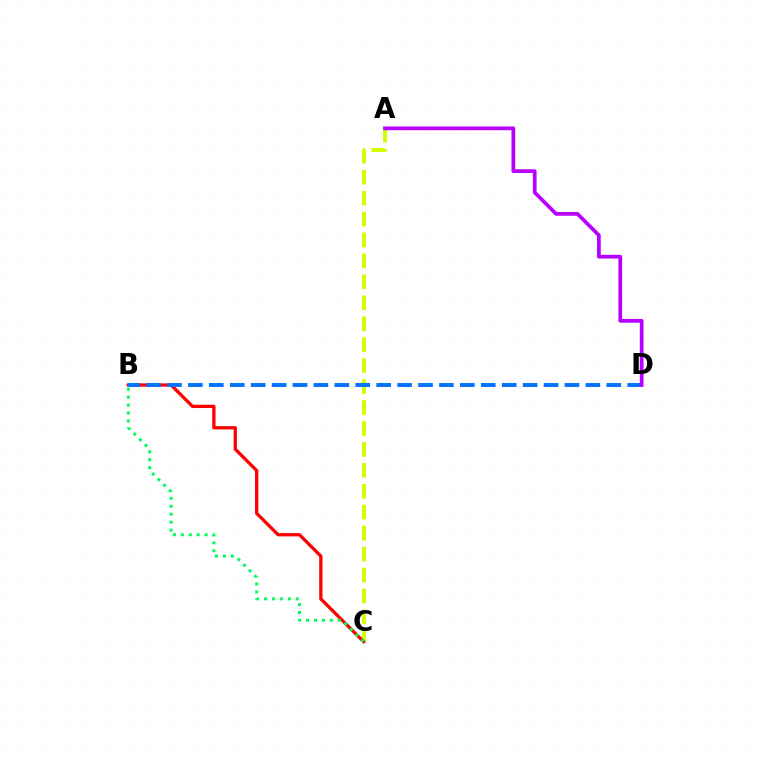{('A', 'C'): [{'color': '#d1ff00', 'line_style': 'dashed', 'thickness': 2.84}], ('B', 'C'): [{'color': '#ff0000', 'line_style': 'solid', 'thickness': 2.36}, {'color': '#00ff5c', 'line_style': 'dotted', 'thickness': 2.15}], ('B', 'D'): [{'color': '#0074ff', 'line_style': 'dashed', 'thickness': 2.84}], ('A', 'D'): [{'color': '#b900ff', 'line_style': 'solid', 'thickness': 2.69}]}